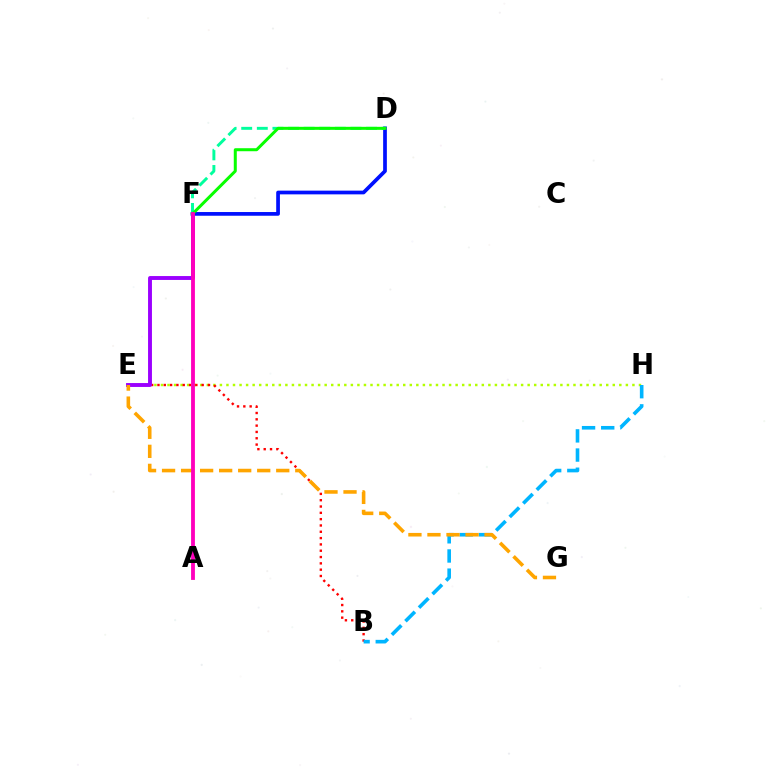{('E', 'H'): [{'color': '#b3ff00', 'line_style': 'dotted', 'thickness': 1.78}], ('B', 'E'): [{'color': '#ff0000', 'line_style': 'dotted', 'thickness': 1.72}], ('B', 'H'): [{'color': '#00b5ff', 'line_style': 'dashed', 'thickness': 2.6}], ('E', 'F'): [{'color': '#9b00ff', 'line_style': 'solid', 'thickness': 2.81}], ('D', 'F'): [{'color': '#0010ff', 'line_style': 'solid', 'thickness': 2.68}, {'color': '#00ff9d', 'line_style': 'dashed', 'thickness': 2.12}, {'color': '#08ff00', 'line_style': 'solid', 'thickness': 2.17}], ('E', 'G'): [{'color': '#ffa500', 'line_style': 'dashed', 'thickness': 2.59}], ('A', 'F'): [{'color': '#ff00bd', 'line_style': 'solid', 'thickness': 2.76}]}